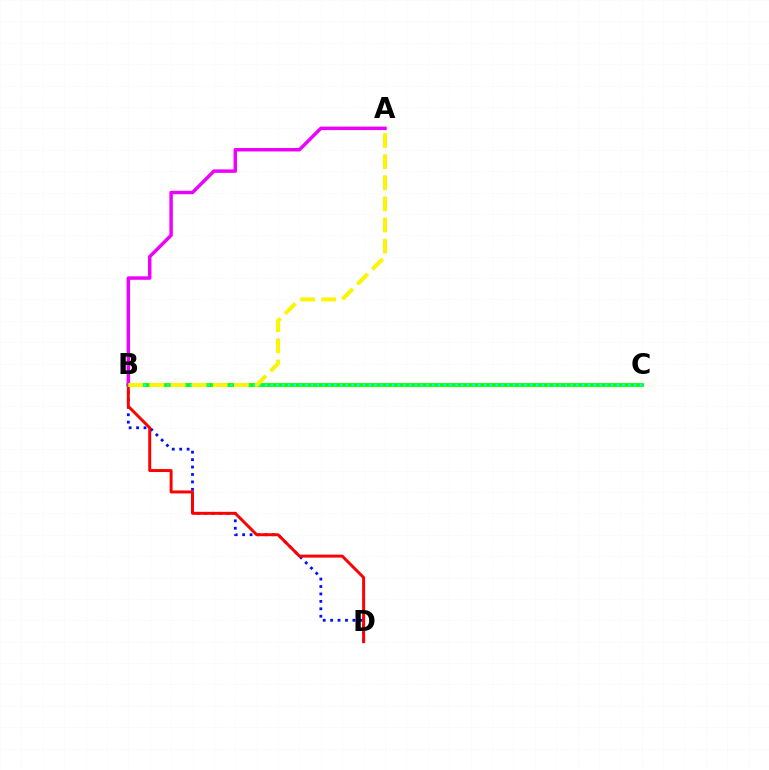{('B', 'D'): [{'color': '#0010ff', 'line_style': 'dotted', 'thickness': 2.02}, {'color': '#ff0000', 'line_style': 'solid', 'thickness': 2.13}], ('B', 'C'): [{'color': '#08ff00', 'line_style': 'solid', 'thickness': 2.73}, {'color': '#00fff6', 'line_style': 'dotted', 'thickness': 1.57}], ('A', 'B'): [{'color': '#ee00ff', 'line_style': 'solid', 'thickness': 2.49}, {'color': '#fcf500', 'line_style': 'dashed', 'thickness': 2.87}]}